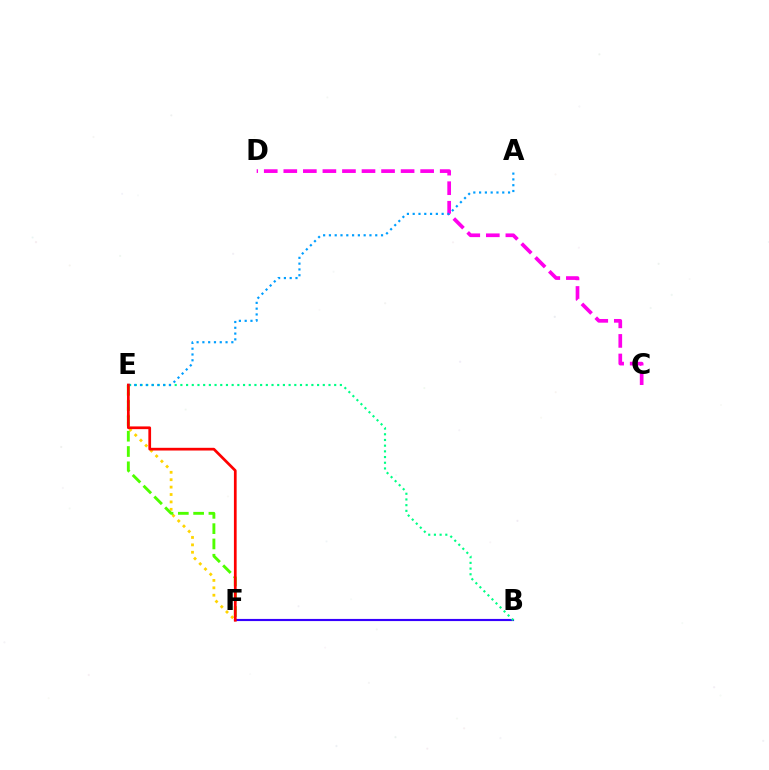{('B', 'F'): [{'color': '#3700ff', 'line_style': 'solid', 'thickness': 1.55}], ('B', 'E'): [{'color': '#00ff86', 'line_style': 'dotted', 'thickness': 1.55}], ('E', 'F'): [{'color': '#ffd500', 'line_style': 'dotted', 'thickness': 2.01}, {'color': '#4fff00', 'line_style': 'dashed', 'thickness': 2.08}, {'color': '#ff0000', 'line_style': 'solid', 'thickness': 1.96}], ('C', 'D'): [{'color': '#ff00ed', 'line_style': 'dashed', 'thickness': 2.66}], ('A', 'E'): [{'color': '#009eff', 'line_style': 'dotted', 'thickness': 1.57}]}